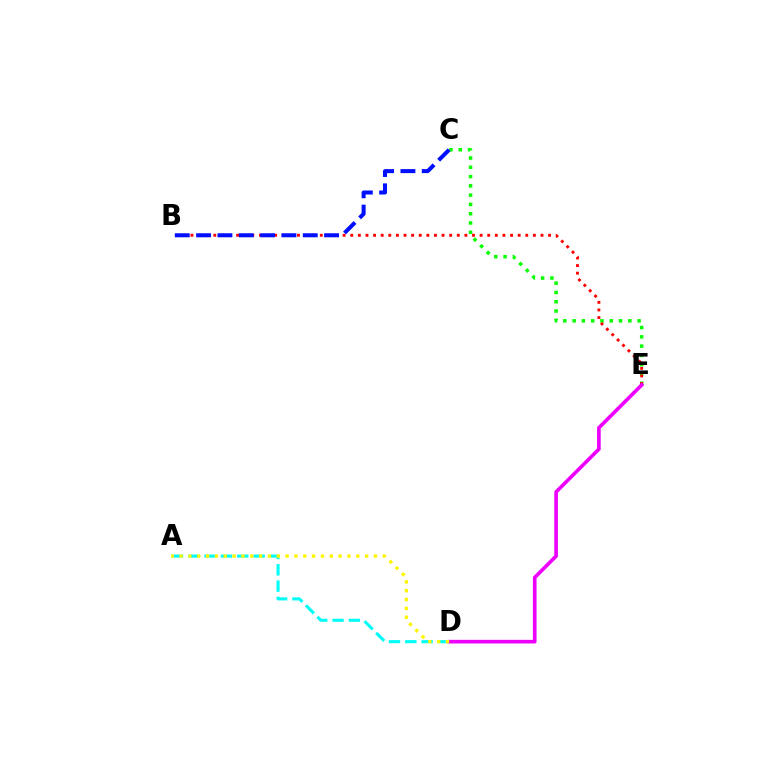{('A', 'D'): [{'color': '#00fff6', 'line_style': 'dashed', 'thickness': 2.22}, {'color': '#fcf500', 'line_style': 'dotted', 'thickness': 2.4}], ('C', 'E'): [{'color': '#08ff00', 'line_style': 'dotted', 'thickness': 2.52}], ('B', 'E'): [{'color': '#ff0000', 'line_style': 'dotted', 'thickness': 2.07}], ('D', 'E'): [{'color': '#ee00ff', 'line_style': 'solid', 'thickness': 2.62}], ('B', 'C'): [{'color': '#0010ff', 'line_style': 'dashed', 'thickness': 2.9}]}